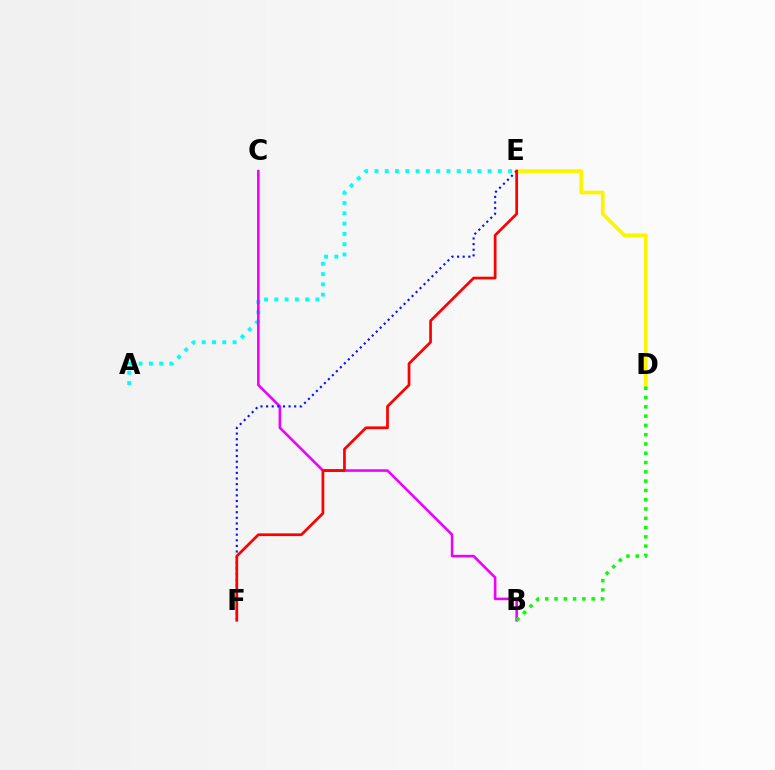{('A', 'E'): [{'color': '#00fff6', 'line_style': 'dotted', 'thickness': 2.79}], ('B', 'C'): [{'color': '#ee00ff', 'line_style': 'solid', 'thickness': 1.86}], ('D', 'E'): [{'color': '#fcf500', 'line_style': 'solid', 'thickness': 2.66}], ('B', 'D'): [{'color': '#08ff00', 'line_style': 'dotted', 'thickness': 2.52}], ('E', 'F'): [{'color': '#0010ff', 'line_style': 'dotted', 'thickness': 1.53}, {'color': '#ff0000', 'line_style': 'solid', 'thickness': 1.96}]}